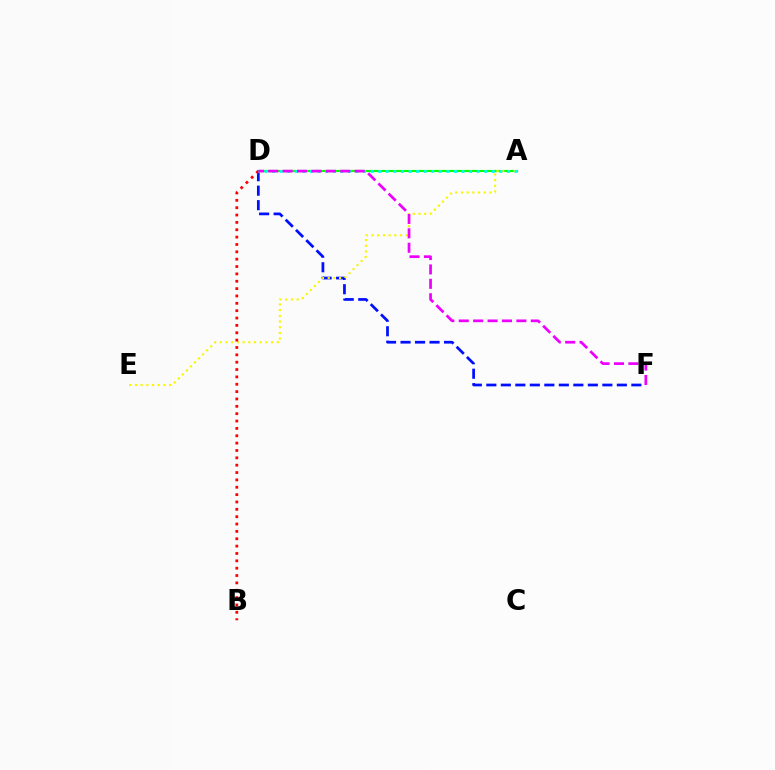{('D', 'F'): [{'color': '#0010ff', 'line_style': 'dashed', 'thickness': 1.97}, {'color': '#ee00ff', 'line_style': 'dashed', 'thickness': 1.96}], ('A', 'D'): [{'color': '#08ff00', 'line_style': 'solid', 'thickness': 1.55}, {'color': '#00fff6', 'line_style': 'dotted', 'thickness': 2.06}], ('A', 'E'): [{'color': '#fcf500', 'line_style': 'dotted', 'thickness': 1.55}], ('B', 'D'): [{'color': '#ff0000', 'line_style': 'dotted', 'thickness': 2.0}]}